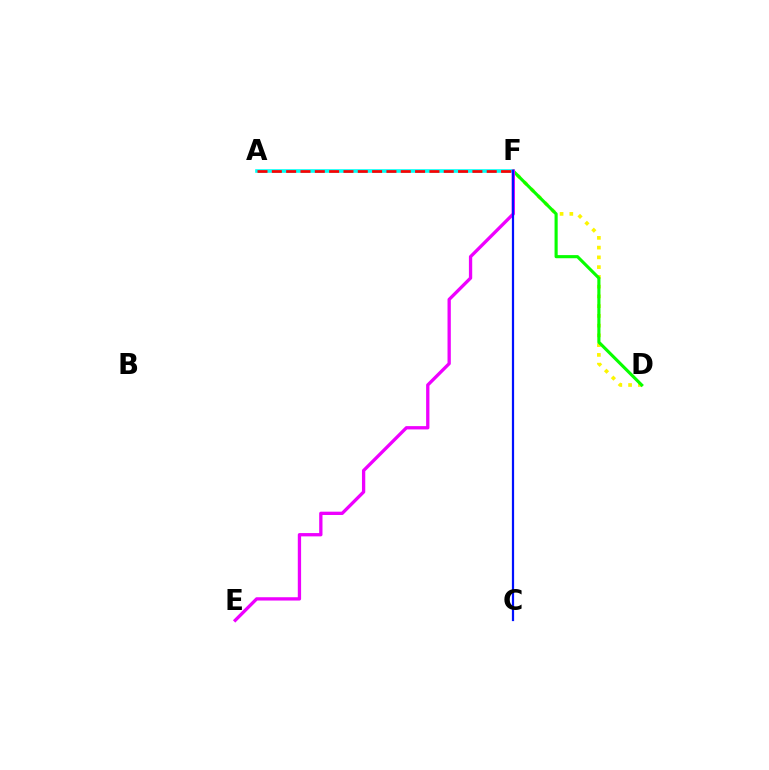{('D', 'F'): [{'color': '#fcf500', 'line_style': 'dotted', 'thickness': 2.65}, {'color': '#08ff00', 'line_style': 'solid', 'thickness': 2.25}], ('A', 'F'): [{'color': '#00fff6', 'line_style': 'solid', 'thickness': 2.61}, {'color': '#ff0000', 'line_style': 'dashed', 'thickness': 1.95}], ('E', 'F'): [{'color': '#ee00ff', 'line_style': 'solid', 'thickness': 2.38}], ('C', 'F'): [{'color': '#0010ff', 'line_style': 'solid', 'thickness': 1.6}]}